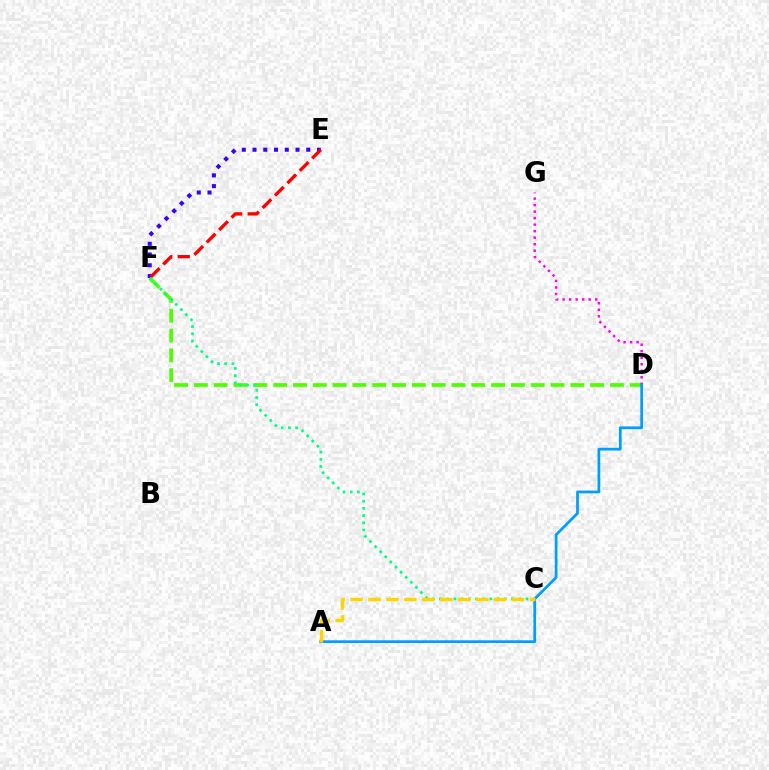{('E', 'F'): [{'color': '#3700ff', 'line_style': 'dotted', 'thickness': 2.92}, {'color': '#ff0000', 'line_style': 'dashed', 'thickness': 2.38}], ('D', 'F'): [{'color': '#4fff00', 'line_style': 'dashed', 'thickness': 2.69}], ('D', 'G'): [{'color': '#ff00ed', 'line_style': 'dotted', 'thickness': 1.77}], ('A', 'D'): [{'color': '#009eff', 'line_style': 'solid', 'thickness': 1.97}], ('C', 'F'): [{'color': '#00ff86', 'line_style': 'dotted', 'thickness': 1.96}], ('A', 'C'): [{'color': '#ffd500', 'line_style': 'dashed', 'thickness': 2.44}]}